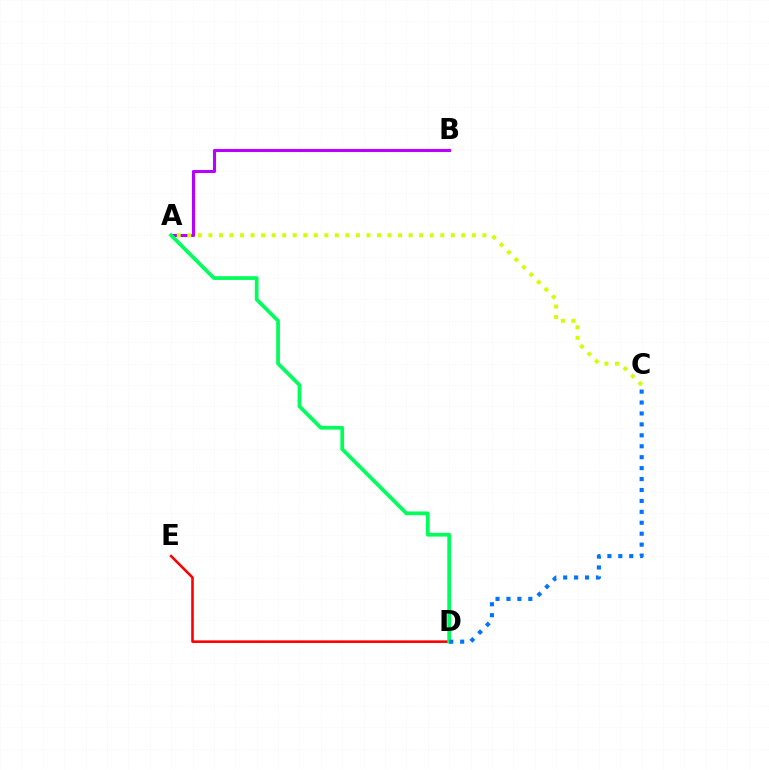{('A', 'B'): [{'color': '#b900ff', 'line_style': 'solid', 'thickness': 2.22}], ('D', 'E'): [{'color': '#ff0000', 'line_style': 'solid', 'thickness': 1.87}], ('A', 'D'): [{'color': '#00ff5c', 'line_style': 'solid', 'thickness': 2.69}], ('C', 'D'): [{'color': '#0074ff', 'line_style': 'dotted', 'thickness': 2.97}], ('A', 'C'): [{'color': '#d1ff00', 'line_style': 'dotted', 'thickness': 2.86}]}